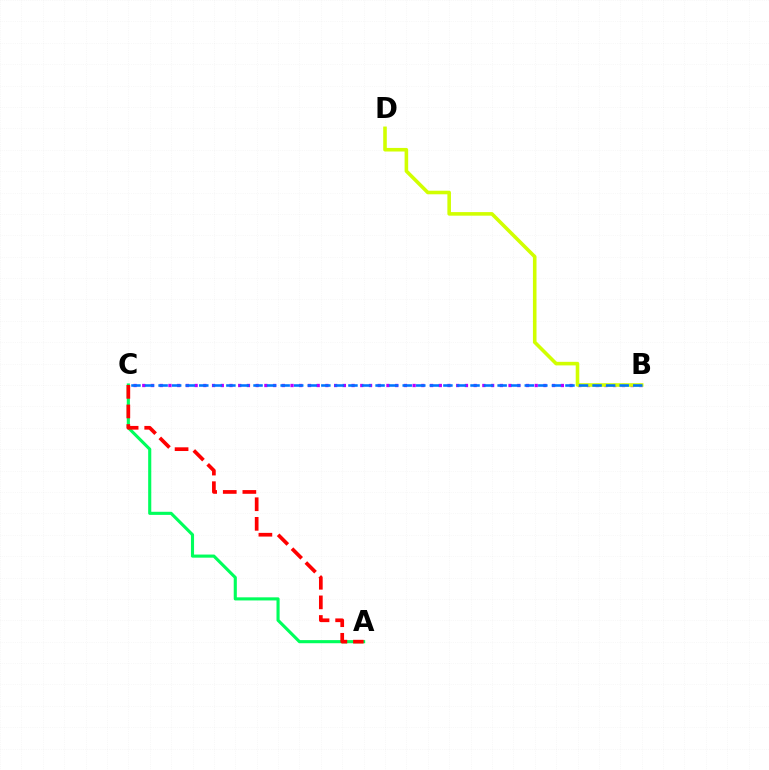{('A', 'C'): [{'color': '#00ff5c', 'line_style': 'solid', 'thickness': 2.24}, {'color': '#ff0000', 'line_style': 'dashed', 'thickness': 2.66}], ('B', 'C'): [{'color': '#b900ff', 'line_style': 'dotted', 'thickness': 2.37}, {'color': '#0074ff', 'line_style': 'dashed', 'thickness': 1.84}], ('B', 'D'): [{'color': '#d1ff00', 'line_style': 'solid', 'thickness': 2.58}]}